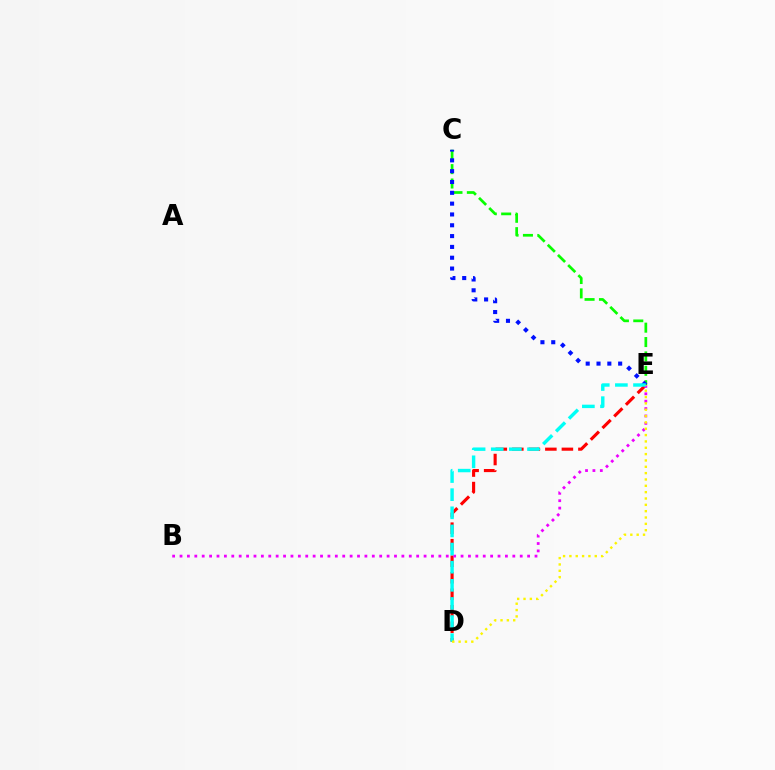{('D', 'E'): [{'color': '#ff0000', 'line_style': 'dashed', 'thickness': 2.24}, {'color': '#00fff6', 'line_style': 'dashed', 'thickness': 2.46}, {'color': '#fcf500', 'line_style': 'dotted', 'thickness': 1.72}], ('C', 'E'): [{'color': '#08ff00', 'line_style': 'dashed', 'thickness': 1.95}, {'color': '#0010ff', 'line_style': 'dotted', 'thickness': 2.94}], ('B', 'E'): [{'color': '#ee00ff', 'line_style': 'dotted', 'thickness': 2.01}]}